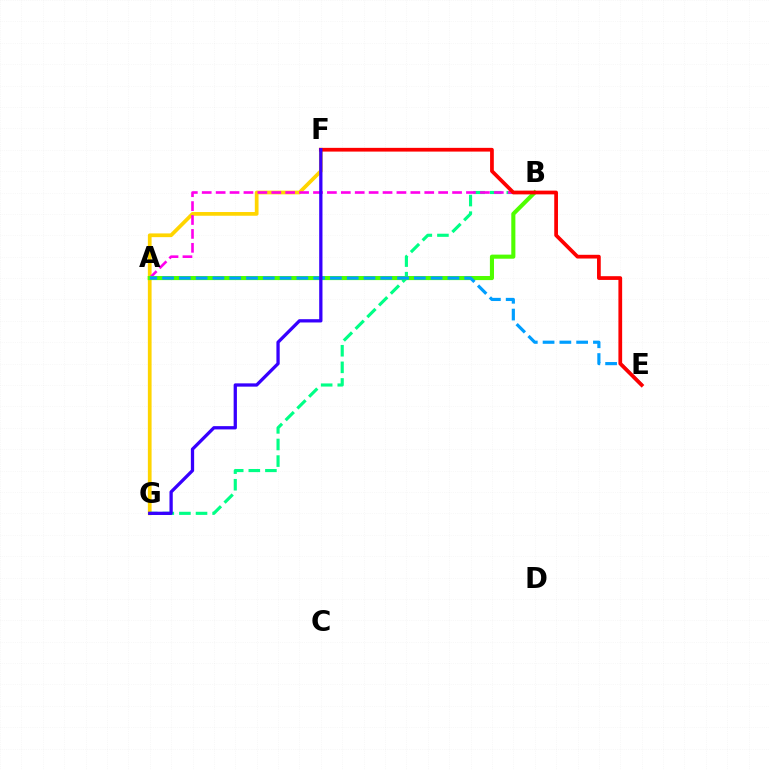{('F', 'G'): [{'color': '#ffd500', 'line_style': 'solid', 'thickness': 2.68}, {'color': '#3700ff', 'line_style': 'solid', 'thickness': 2.36}], ('B', 'G'): [{'color': '#00ff86', 'line_style': 'dashed', 'thickness': 2.26}], ('A', 'B'): [{'color': '#ff00ed', 'line_style': 'dashed', 'thickness': 1.89}, {'color': '#4fff00', 'line_style': 'solid', 'thickness': 2.95}], ('A', 'E'): [{'color': '#009eff', 'line_style': 'dashed', 'thickness': 2.28}], ('E', 'F'): [{'color': '#ff0000', 'line_style': 'solid', 'thickness': 2.69}]}